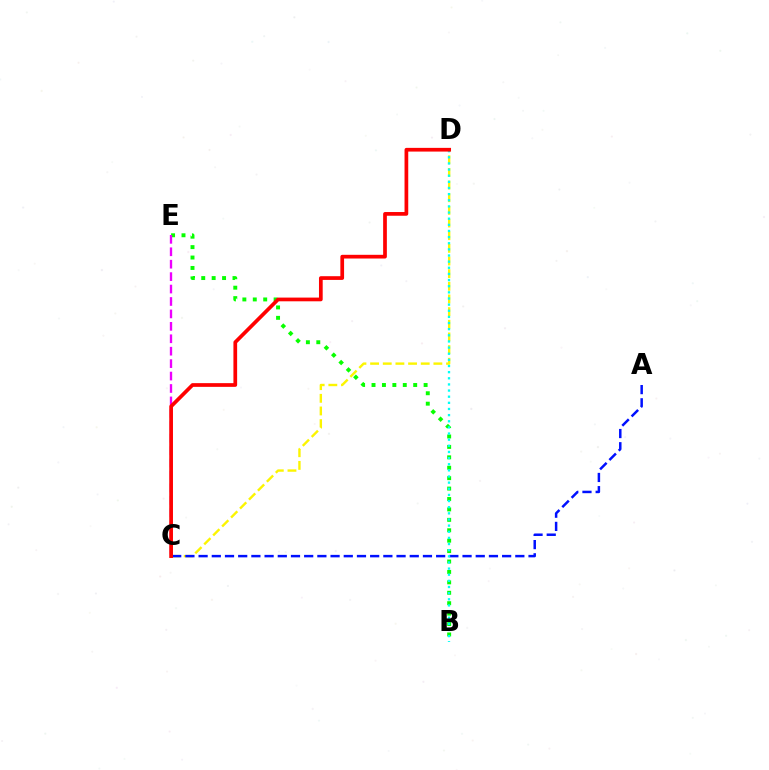{('C', 'D'): [{'color': '#fcf500', 'line_style': 'dashed', 'thickness': 1.72}, {'color': '#ff0000', 'line_style': 'solid', 'thickness': 2.67}], ('A', 'C'): [{'color': '#0010ff', 'line_style': 'dashed', 'thickness': 1.79}], ('B', 'E'): [{'color': '#08ff00', 'line_style': 'dotted', 'thickness': 2.83}], ('C', 'E'): [{'color': '#ee00ff', 'line_style': 'dashed', 'thickness': 1.69}], ('B', 'D'): [{'color': '#00fff6', 'line_style': 'dotted', 'thickness': 1.67}]}